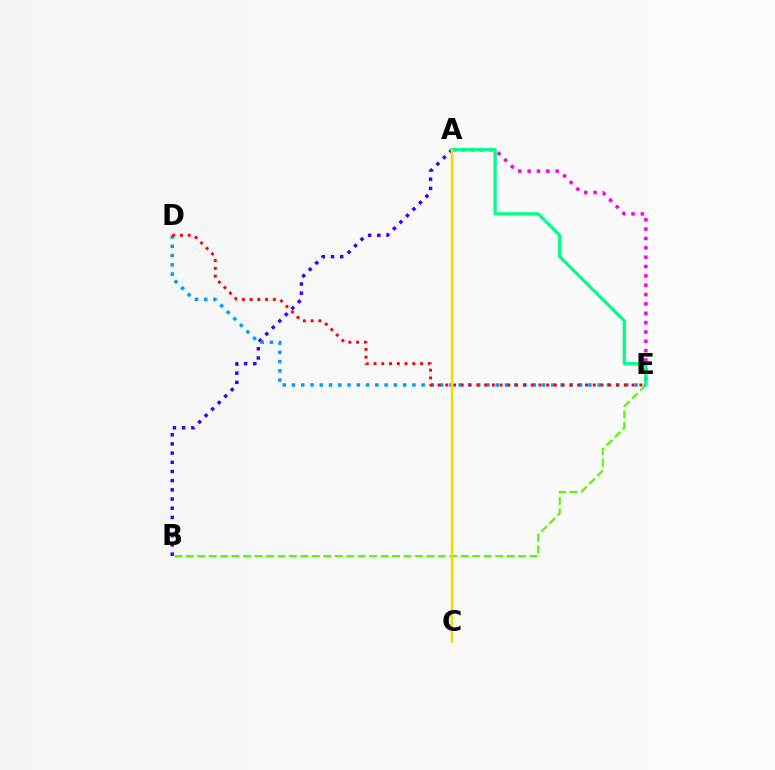{('B', 'E'): [{'color': '#4fff00', 'line_style': 'dashed', 'thickness': 1.56}], ('A', 'B'): [{'color': '#3700ff', 'line_style': 'dotted', 'thickness': 2.5}], ('A', 'E'): [{'color': '#ff00ed', 'line_style': 'dotted', 'thickness': 2.54}, {'color': '#00ff86', 'line_style': 'solid', 'thickness': 2.34}], ('D', 'E'): [{'color': '#009eff', 'line_style': 'dotted', 'thickness': 2.52}, {'color': '#ff0000', 'line_style': 'dotted', 'thickness': 2.11}], ('A', 'C'): [{'color': '#ffd500', 'line_style': 'solid', 'thickness': 1.76}]}